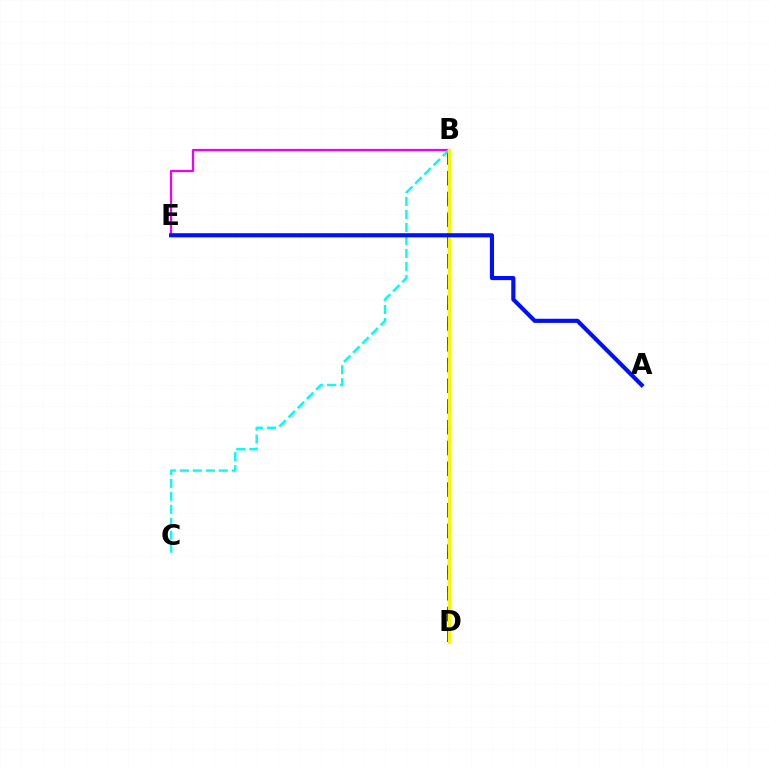{('B', 'D'): [{'color': '#ff0000', 'line_style': 'dashed', 'thickness': 2.82}, {'color': '#08ff00', 'line_style': 'dashed', 'thickness': 2.4}, {'color': '#fcf500', 'line_style': 'solid', 'thickness': 2.15}], ('B', 'E'): [{'color': '#ee00ff', 'line_style': 'solid', 'thickness': 1.62}], ('B', 'C'): [{'color': '#00fff6', 'line_style': 'dashed', 'thickness': 1.76}], ('A', 'E'): [{'color': '#0010ff', 'line_style': 'solid', 'thickness': 2.97}]}